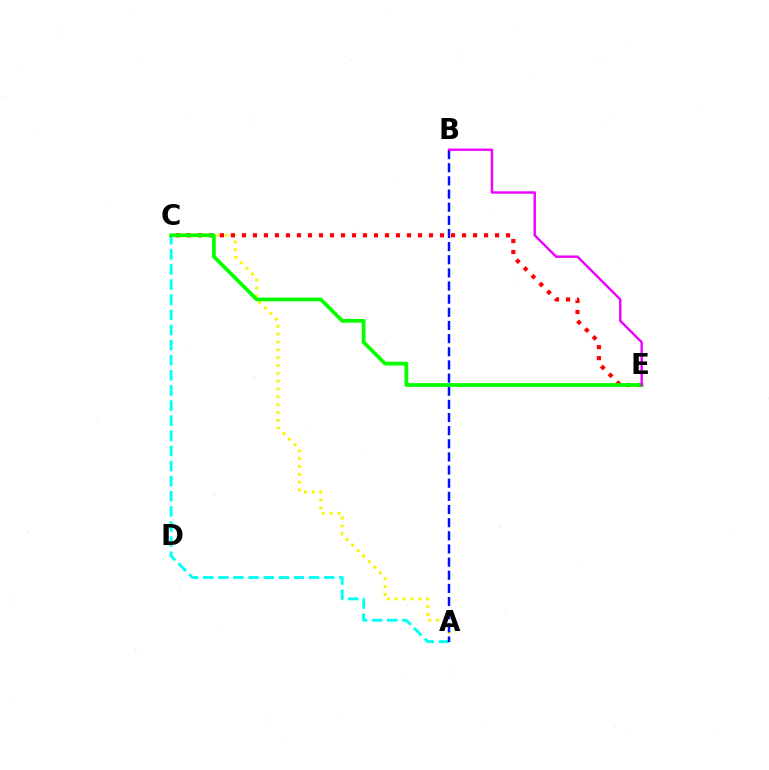{('A', 'C'): [{'color': '#fcf500', 'line_style': 'dotted', 'thickness': 2.13}, {'color': '#00fff6', 'line_style': 'dashed', 'thickness': 2.05}], ('C', 'E'): [{'color': '#ff0000', 'line_style': 'dotted', 'thickness': 2.99}, {'color': '#08ff00', 'line_style': 'solid', 'thickness': 2.7}], ('A', 'B'): [{'color': '#0010ff', 'line_style': 'dashed', 'thickness': 1.79}], ('B', 'E'): [{'color': '#ee00ff', 'line_style': 'solid', 'thickness': 1.74}]}